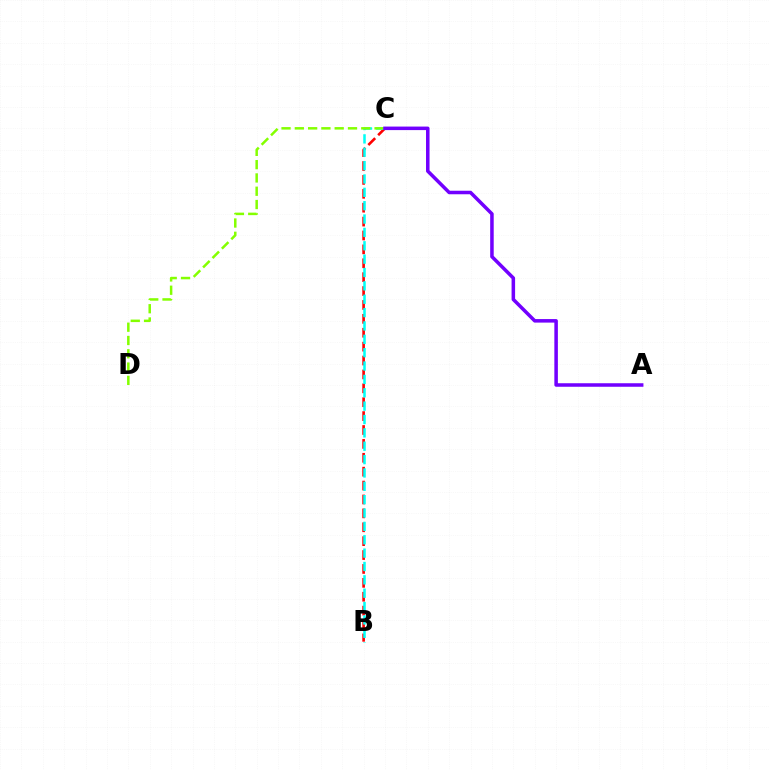{('B', 'C'): [{'color': '#ff0000', 'line_style': 'dashed', 'thickness': 1.89}, {'color': '#00fff6', 'line_style': 'dashed', 'thickness': 1.82}], ('C', 'D'): [{'color': '#84ff00', 'line_style': 'dashed', 'thickness': 1.81}], ('A', 'C'): [{'color': '#7200ff', 'line_style': 'solid', 'thickness': 2.54}]}